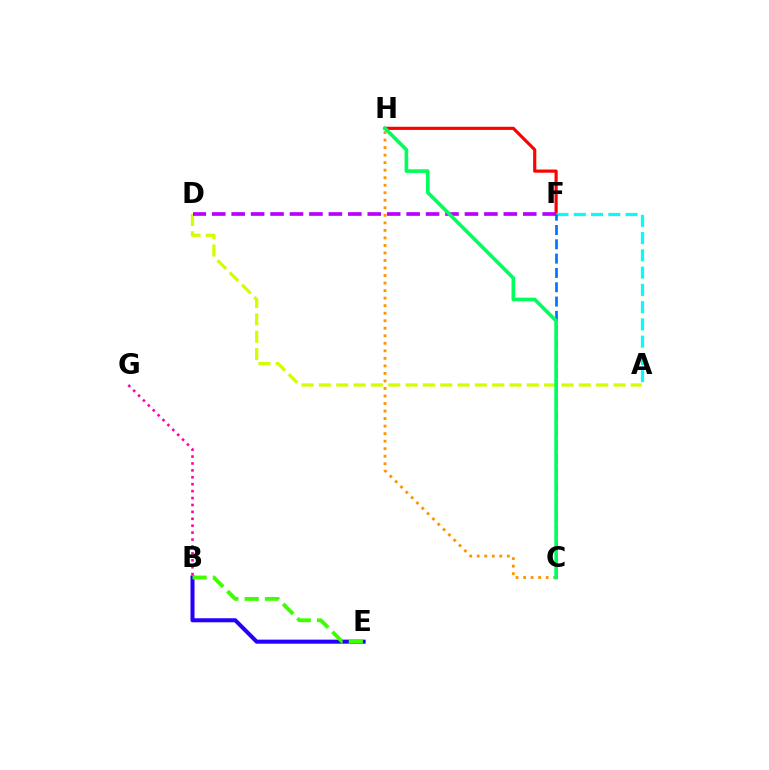{('F', 'H'): [{'color': '#ff0000', 'line_style': 'solid', 'thickness': 2.28}], ('B', 'E'): [{'color': '#2500ff', 'line_style': 'solid', 'thickness': 2.91}, {'color': '#3dff00', 'line_style': 'dashed', 'thickness': 2.76}], ('A', 'D'): [{'color': '#d1ff00', 'line_style': 'dashed', 'thickness': 2.35}], ('C', 'H'): [{'color': '#ff9400', 'line_style': 'dotted', 'thickness': 2.05}, {'color': '#00ff5c', 'line_style': 'solid', 'thickness': 2.61}], ('A', 'F'): [{'color': '#00fff6', 'line_style': 'dashed', 'thickness': 2.34}], ('B', 'G'): [{'color': '#ff00ac', 'line_style': 'dotted', 'thickness': 1.88}], ('C', 'F'): [{'color': '#0074ff', 'line_style': 'dashed', 'thickness': 1.94}], ('D', 'F'): [{'color': '#b900ff', 'line_style': 'dashed', 'thickness': 2.64}]}